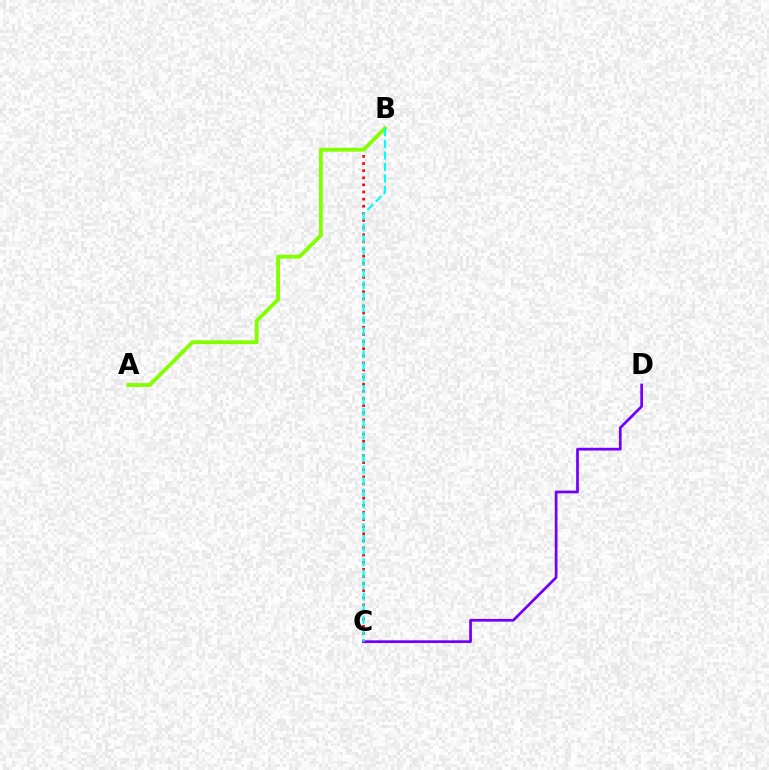{('B', 'C'): [{'color': '#ff0000', 'line_style': 'dotted', 'thickness': 1.93}, {'color': '#00fff6', 'line_style': 'dashed', 'thickness': 1.57}], ('C', 'D'): [{'color': '#7200ff', 'line_style': 'solid', 'thickness': 1.97}], ('A', 'B'): [{'color': '#84ff00', 'line_style': 'solid', 'thickness': 2.77}]}